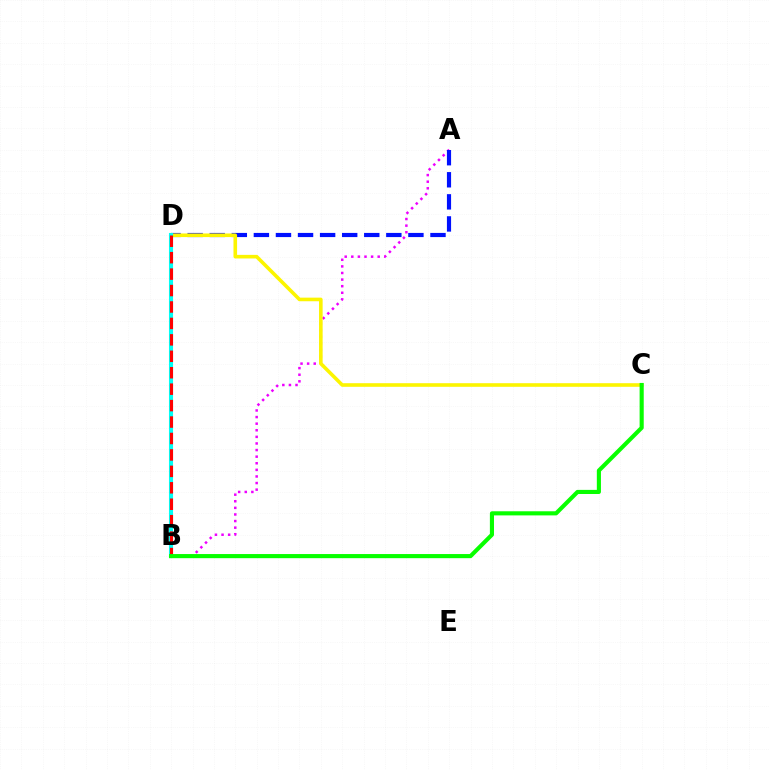{('A', 'B'): [{'color': '#ee00ff', 'line_style': 'dotted', 'thickness': 1.79}], ('A', 'D'): [{'color': '#0010ff', 'line_style': 'dashed', 'thickness': 3.0}], ('C', 'D'): [{'color': '#fcf500', 'line_style': 'solid', 'thickness': 2.59}], ('B', 'D'): [{'color': '#00fff6', 'line_style': 'solid', 'thickness': 2.94}, {'color': '#ff0000', 'line_style': 'dashed', 'thickness': 2.23}], ('B', 'C'): [{'color': '#08ff00', 'line_style': 'solid', 'thickness': 2.97}]}